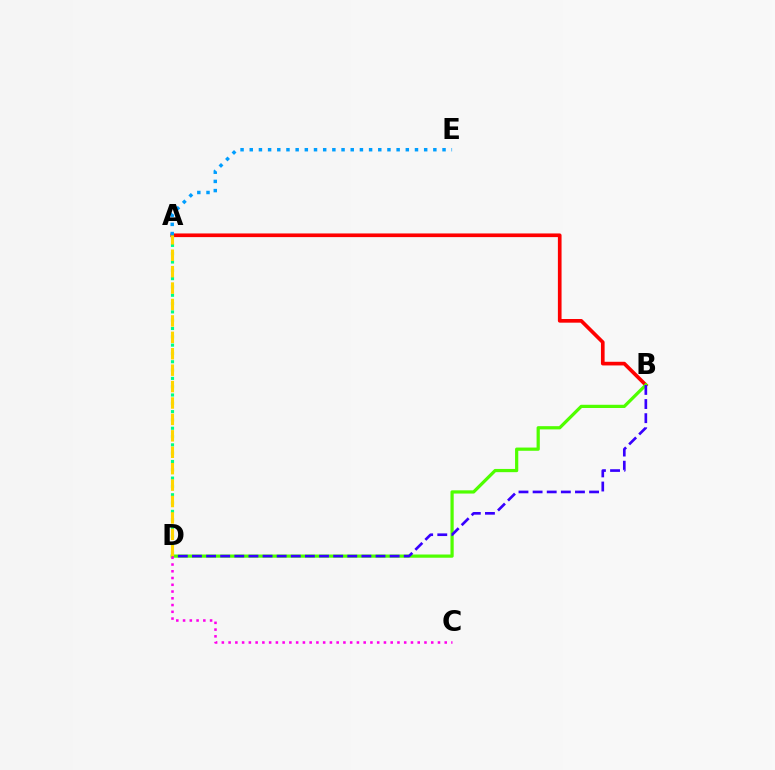{('A', 'B'): [{'color': '#ff0000', 'line_style': 'solid', 'thickness': 2.64}], ('B', 'D'): [{'color': '#4fff00', 'line_style': 'solid', 'thickness': 2.32}, {'color': '#3700ff', 'line_style': 'dashed', 'thickness': 1.92}], ('A', 'E'): [{'color': '#009eff', 'line_style': 'dotted', 'thickness': 2.49}], ('A', 'D'): [{'color': '#00ff86', 'line_style': 'dotted', 'thickness': 2.26}, {'color': '#ffd500', 'line_style': 'dashed', 'thickness': 2.23}], ('C', 'D'): [{'color': '#ff00ed', 'line_style': 'dotted', 'thickness': 1.84}]}